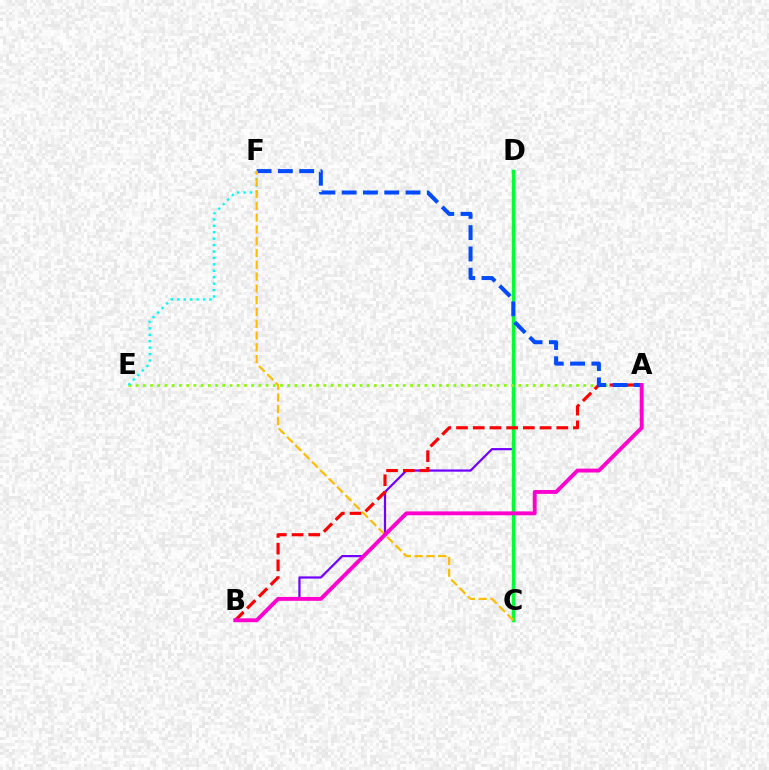{('B', 'D'): [{'color': '#7200ff', 'line_style': 'solid', 'thickness': 1.6}], ('C', 'D'): [{'color': '#00ff39', 'line_style': 'solid', 'thickness': 2.49}], ('A', 'E'): [{'color': '#84ff00', 'line_style': 'dotted', 'thickness': 1.96}], ('A', 'B'): [{'color': '#ff0000', 'line_style': 'dashed', 'thickness': 2.27}, {'color': '#ff00cf', 'line_style': 'solid', 'thickness': 2.79}], ('A', 'F'): [{'color': '#004bff', 'line_style': 'dashed', 'thickness': 2.89}], ('E', 'F'): [{'color': '#00fff6', 'line_style': 'dotted', 'thickness': 1.75}], ('C', 'F'): [{'color': '#ffbd00', 'line_style': 'dashed', 'thickness': 1.6}]}